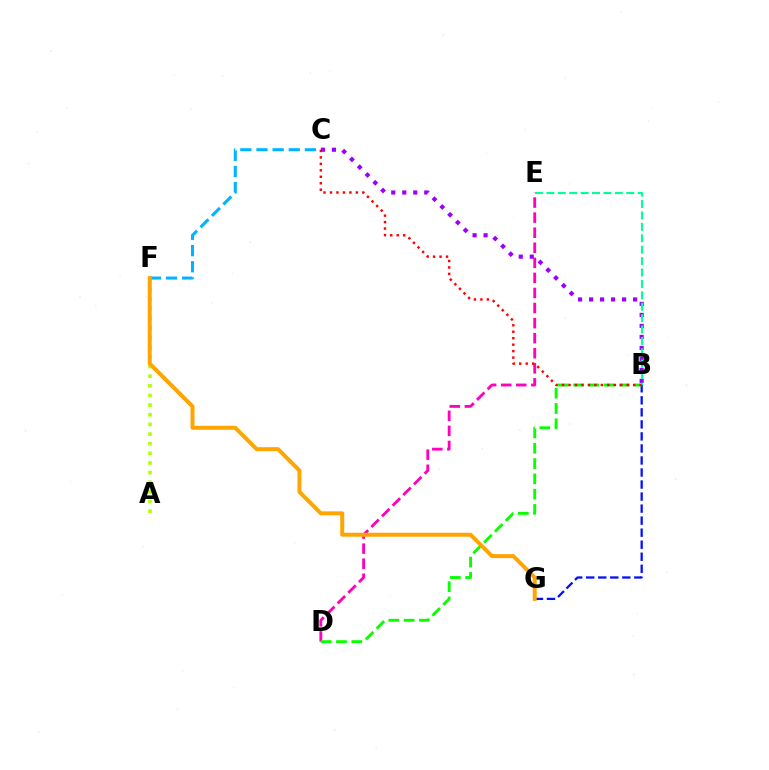{('B', 'G'): [{'color': '#0010ff', 'line_style': 'dashed', 'thickness': 1.63}], ('A', 'F'): [{'color': '#b3ff00', 'line_style': 'dotted', 'thickness': 2.62}], ('D', 'E'): [{'color': '#ff00bd', 'line_style': 'dashed', 'thickness': 2.05}], ('B', 'C'): [{'color': '#9b00ff', 'line_style': 'dotted', 'thickness': 2.99}, {'color': '#ff0000', 'line_style': 'dotted', 'thickness': 1.76}], ('C', 'F'): [{'color': '#00b5ff', 'line_style': 'dashed', 'thickness': 2.19}], ('B', 'D'): [{'color': '#08ff00', 'line_style': 'dashed', 'thickness': 2.08}], ('B', 'E'): [{'color': '#00ff9d', 'line_style': 'dashed', 'thickness': 1.55}], ('F', 'G'): [{'color': '#ffa500', 'line_style': 'solid', 'thickness': 2.87}]}